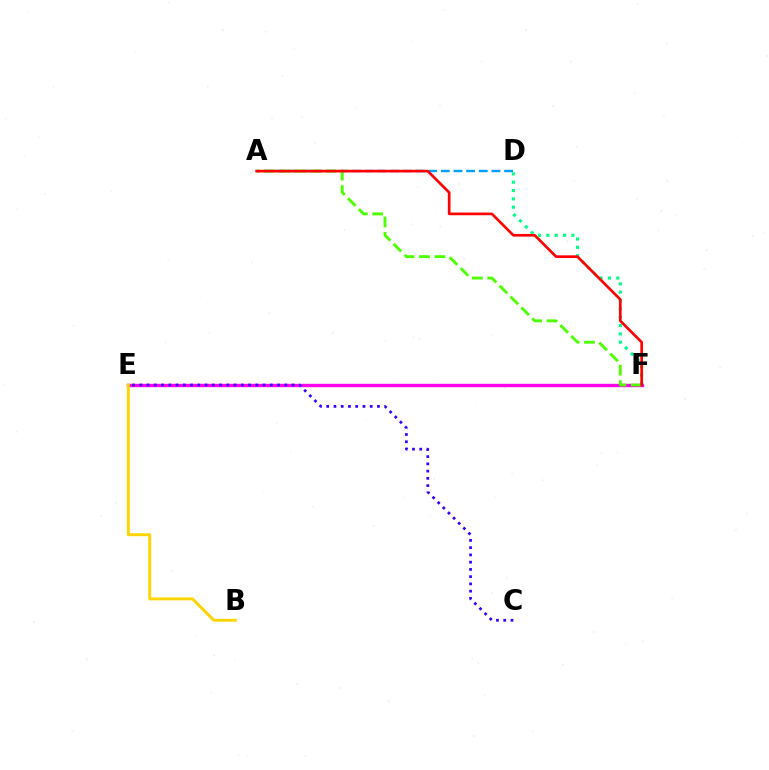{('E', 'F'): [{'color': '#ff00ed', 'line_style': 'solid', 'thickness': 2.43}], ('C', 'E'): [{'color': '#3700ff', 'line_style': 'dotted', 'thickness': 1.97}], ('A', 'D'): [{'color': '#009eff', 'line_style': 'dashed', 'thickness': 1.72}], ('D', 'F'): [{'color': '#00ff86', 'line_style': 'dotted', 'thickness': 2.27}], ('A', 'F'): [{'color': '#4fff00', 'line_style': 'dashed', 'thickness': 2.09}, {'color': '#ff0000', 'line_style': 'solid', 'thickness': 1.93}], ('B', 'E'): [{'color': '#ffd500', 'line_style': 'solid', 'thickness': 2.12}]}